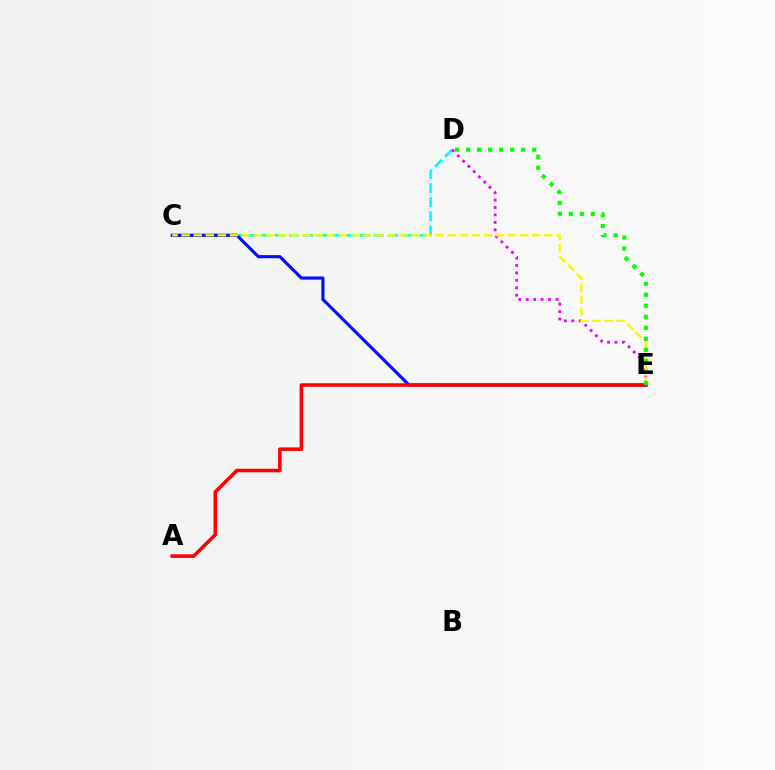{('C', 'D'): [{'color': '#00fff6', 'line_style': 'dashed', 'thickness': 1.92}], ('C', 'E'): [{'color': '#0010ff', 'line_style': 'solid', 'thickness': 2.25}, {'color': '#fcf500', 'line_style': 'dashed', 'thickness': 1.64}], ('D', 'E'): [{'color': '#ee00ff', 'line_style': 'dotted', 'thickness': 2.02}, {'color': '#08ff00', 'line_style': 'dotted', 'thickness': 2.99}], ('A', 'E'): [{'color': '#ff0000', 'line_style': 'solid', 'thickness': 2.55}]}